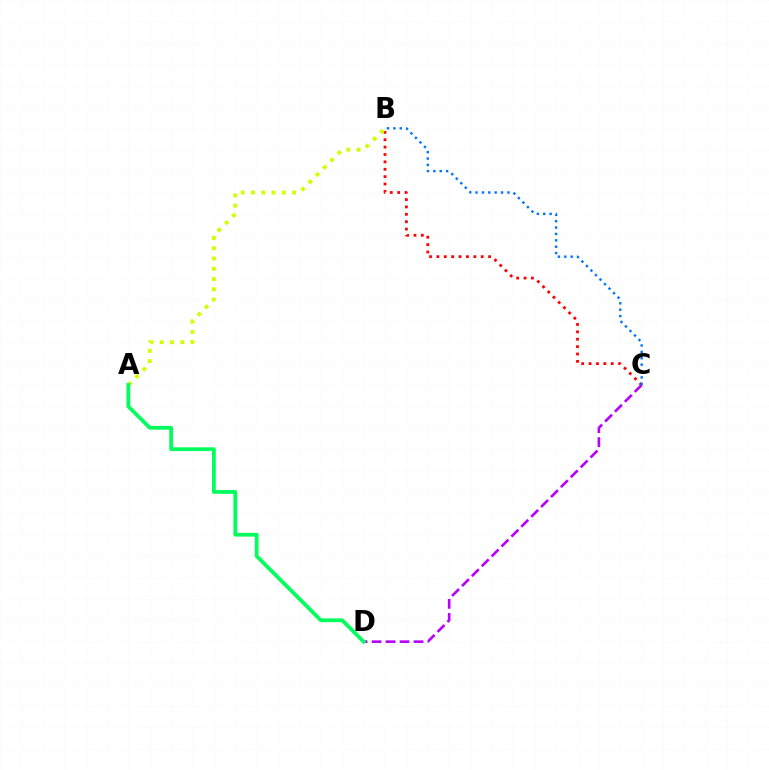{('B', 'C'): [{'color': '#ff0000', 'line_style': 'dotted', 'thickness': 2.01}, {'color': '#0074ff', 'line_style': 'dotted', 'thickness': 1.73}], ('C', 'D'): [{'color': '#b900ff', 'line_style': 'dashed', 'thickness': 1.9}], ('A', 'B'): [{'color': '#d1ff00', 'line_style': 'dotted', 'thickness': 2.79}], ('A', 'D'): [{'color': '#00ff5c', 'line_style': 'solid', 'thickness': 2.7}]}